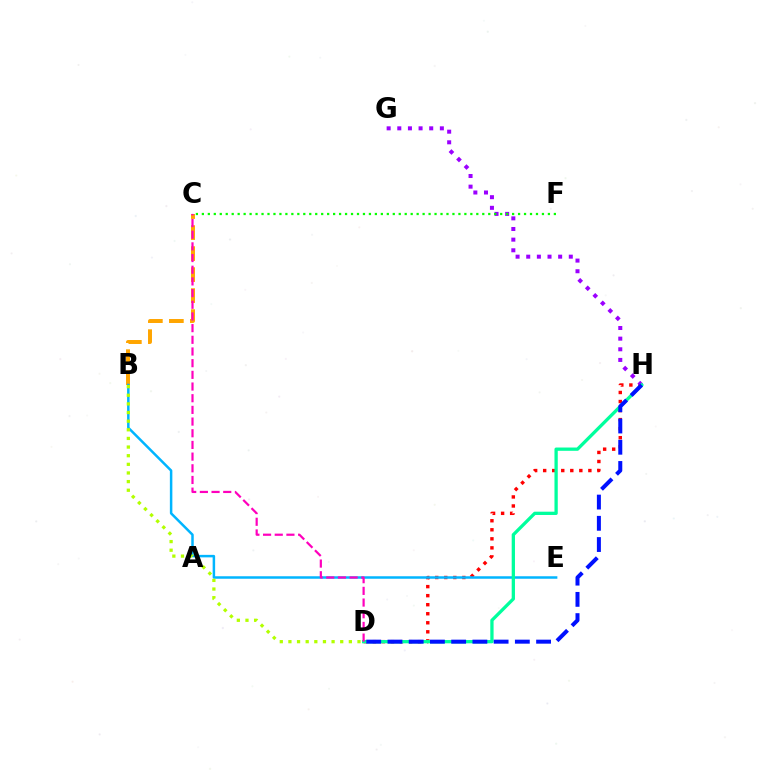{('D', 'H'): [{'color': '#ff0000', 'line_style': 'dotted', 'thickness': 2.46}, {'color': '#00ff9d', 'line_style': 'solid', 'thickness': 2.37}, {'color': '#0010ff', 'line_style': 'dashed', 'thickness': 2.88}], ('B', 'C'): [{'color': '#ffa500', 'line_style': 'dashed', 'thickness': 2.85}], ('G', 'H'): [{'color': '#9b00ff', 'line_style': 'dotted', 'thickness': 2.89}], ('B', 'E'): [{'color': '#00b5ff', 'line_style': 'solid', 'thickness': 1.8}], ('C', 'F'): [{'color': '#08ff00', 'line_style': 'dotted', 'thickness': 1.62}], ('B', 'D'): [{'color': '#b3ff00', 'line_style': 'dotted', 'thickness': 2.35}], ('C', 'D'): [{'color': '#ff00bd', 'line_style': 'dashed', 'thickness': 1.59}]}